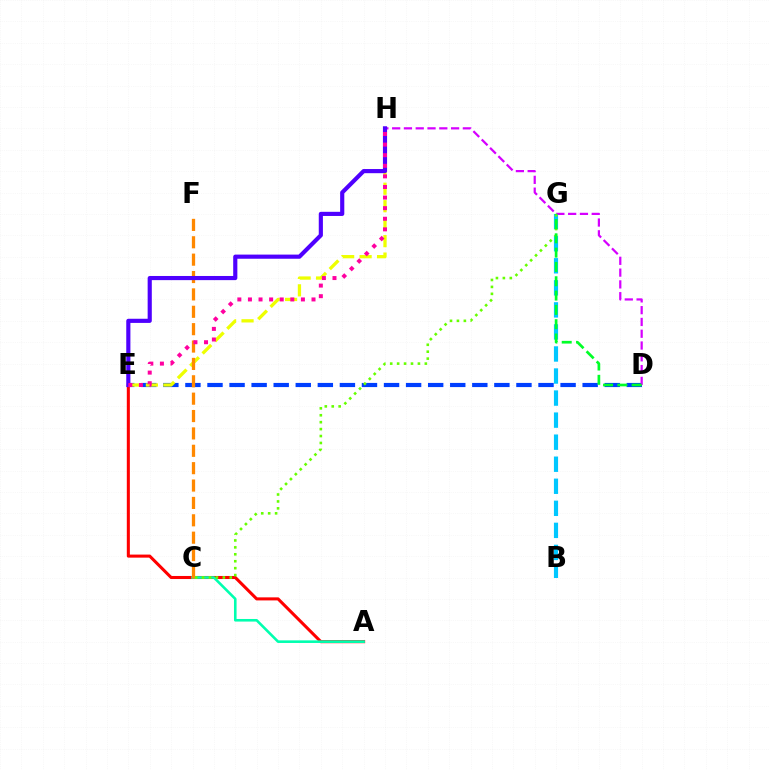{('B', 'G'): [{'color': '#00c7ff', 'line_style': 'dashed', 'thickness': 3.0}], ('A', 'E'): [{'color': '#ff0000', 'line_style': 'solid', 'thickness': 2.2}], ('D', 'E'): [{'color': '#003fff', 'line_style': 'dashed', 'thickness': 3.0}], ('A', 'C'): [{'color': '#00ffaf', 'line_style': 'solid', 'thickness': 1.87}], ('E', 'H'): [{'color': '#eeff00', 'line_style': 'dashed', 'thickness': 2.37}, {'color': '#4f00ff', 'line_style': 'solid', 'thickness': 2.99}, {'color': '#ff00a0', 'line_style': 'dotted', 'thickness': 2.88}], ('D', 'H'): [{'color': '#d600ff', 'line_style': 'dashed', 'thickness': 1.6}], ('C', 'F'): [{'color': '#ff8800', 'line_style': 'dashed', 'thickness': 2.36}], ('C', 'G'): [{'color': '#66ff00', 'line_style': 'dotted', 'thickness': 1.88}], ('D', 'G'): [{'color': '#00ff27', 'line_style': 'dashed', 'thickness': 1.94}]}